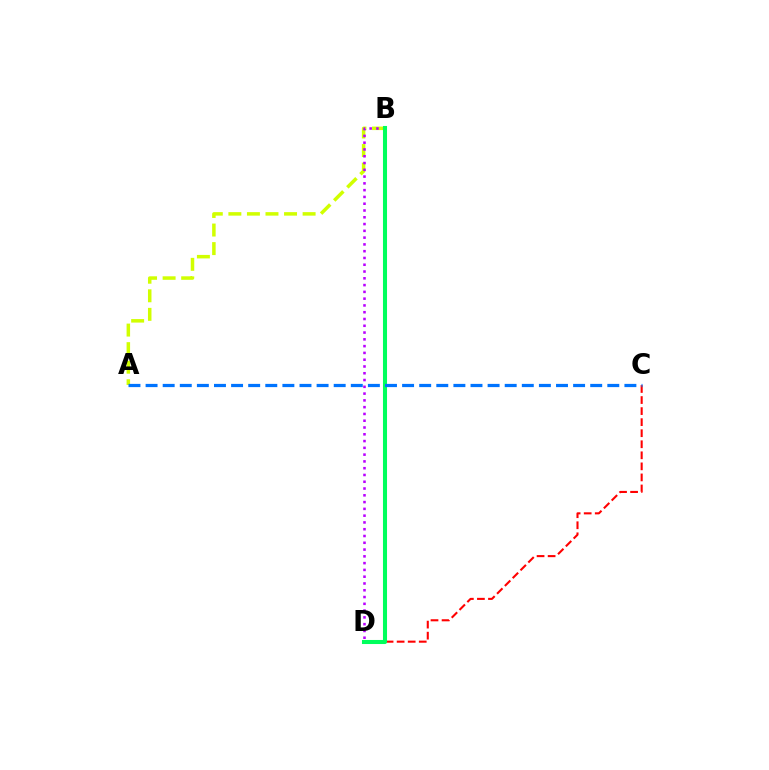{('A', 'B'): [{'color': '#d1ff00', 'line_style': 'dashed', 'thickness': 2.52}], ('B', 'D'): [{'color': '#b900ff', 'line_style': 'dotted', 'thickness': 1.84}, {'color': '#00ff5c', 'line_style': 'solid', 'thickness': 2.93}], ('C', 'D'): [{'color': '#ff0000', 'line_style': 'dashed', 'thickness': 1.5}], ('A', 'C'): [{'color': '#0074ff', 'line_style': 'dashed', 'thickness': 2.32}]}